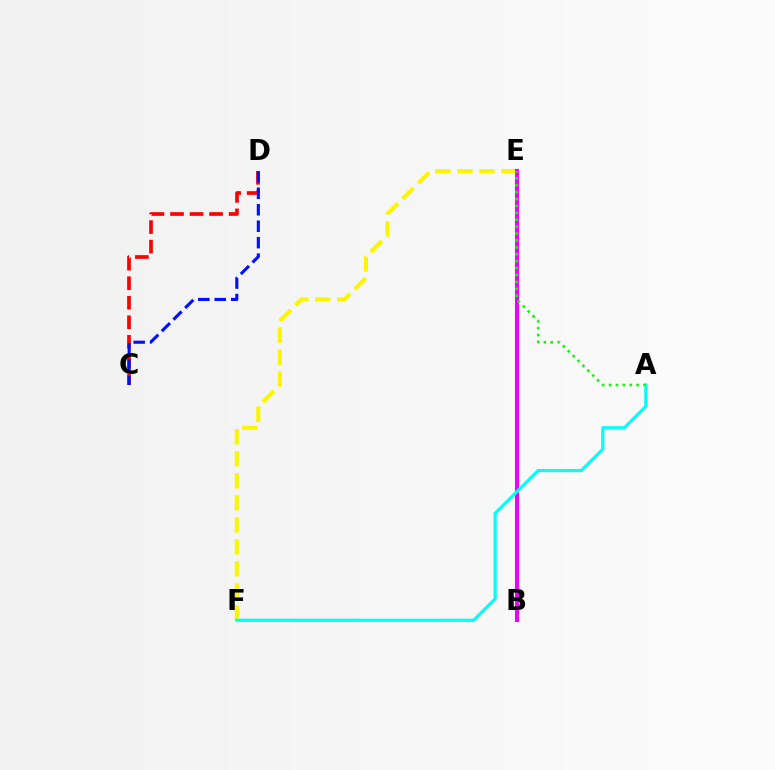{('E', 'F'): [{'color': '#fcf500', 'line_style': 'dashed', 'thickness': 2.99}], ('C', 'D'): [{'color': '#ff0000', 'line_style': 'dashed', 'thickness': 2.65}, {'color': '#0010ff', 'line_style': 'dashed', 'thickness': 2.24}], ('B', 'E'): [{'color': '#ee00ff', 'line_style': 'solid', 'thickness': 2.93}], ('A', 'F'): [{'color': '#00fff6', 'line_style': 'solid', 'thickness': 2.3}], ('A', 'E'): [{'color': '#08ff00', 'line_style': 'dotted', 'thickness': 1.88}]}